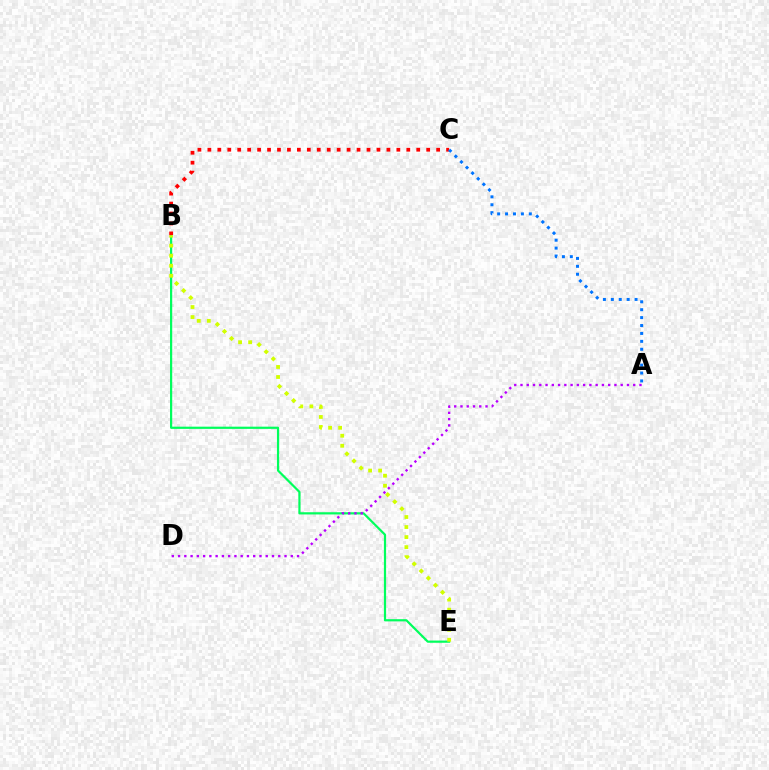{('B', 'E'): [{'color': '#00ff5c', 'line_style': 'solid', 'thickness': 1.59}, {'color': '#d1ff00', 'line_style': 'dotted', 'thickness': 2.73}], ('B', 'C'): [{'color': '#ff0000', 'line_style': 'dotted', 'thickness': 2.7}], ('A', 'D'): [{'color': '#b900ff', 'line_style': 'dotted', 'thickness': 1.7}], ('A', 'C'): [{'color': '#0074ff', 'line_style': 'dotted', 'thickness': 2.15}]}